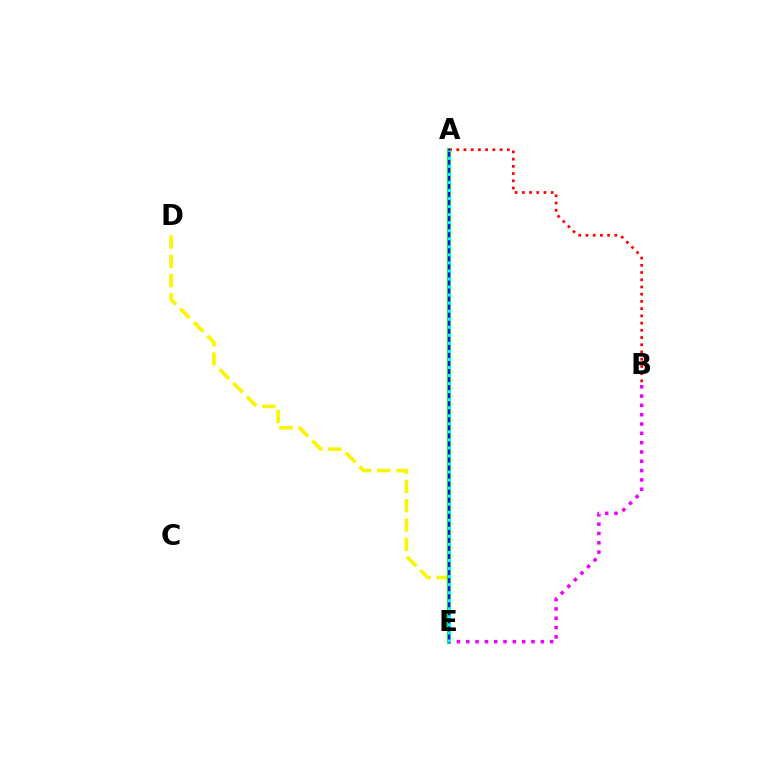{('D', 'E'): [{'color': '#fcf500', 'line_style': 'dashed', 'thickness': 2.62}], ('A', 'E'): [{'color': '#08ff00', 'line_style': 'solid', 'thickness': 2.81}, {'color': '#0010ff', 'line_style': 'solid', 'thickness': 1.55}, {'color': '#00fff6', 'line_style': 'dotted', 'thickness': 2.19}], ('A', 'B'): [{'color': '#ff0000', 'line_style': 'dotted', 'thickness': 1.96}], ('B', 'E'): [{'color': '#ee00ff', 'line_style': 'dotted', 'thickness': 2.53}]}